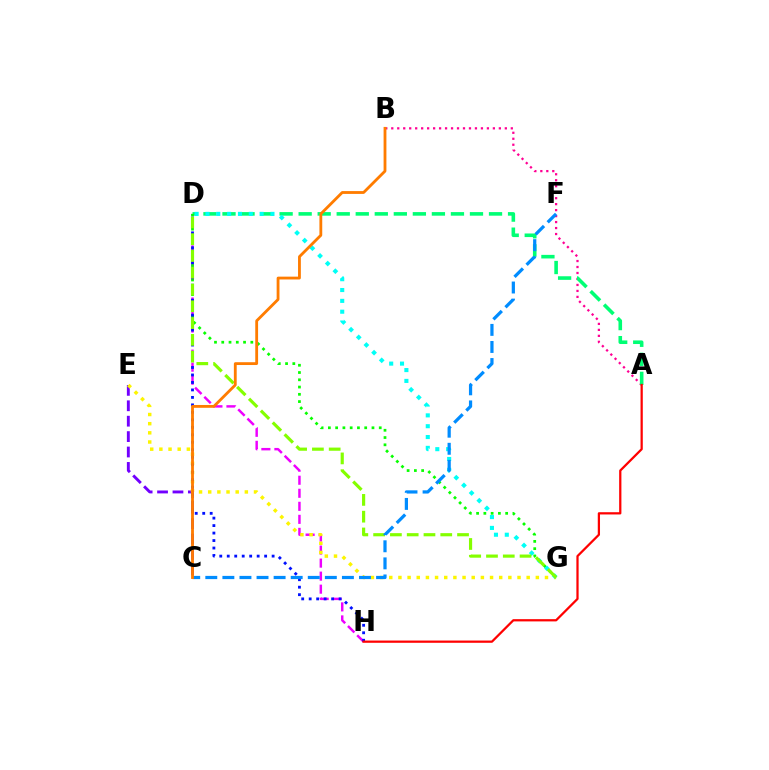{('D', 'H'): [{'color': '#ee00ff', 'line_style': 'dashed', 'thickness': 1.77}, {'color': '#0010ff', 'line_style': 'dotted', 'thickness': 2.03}], ('C', 'E'): [{'color': '#7200ff', 'line_style': 'dashed', 'thickness': 2.09}], ('A', 'B'): [{'color': '#ff0094', 'line_style': 'dotted', 'thickness': 1.62}], ('E', 'G'): [{'color': '#fcf500', 'line_style': 'dotted', 'thickness': 2.49}], ('A', 'D'): [{'color': '#00ff74', 'line_style': 'dashed', 'thickness': 2.59}], ('D', 'G'): [{'color': '#08ff00', 'line_style': 'dotted', 'thickness': 1.97}, {'color': '#00fff6', 'line_style': 'dotted', 'thickness': 2.94}, {'color': '#84ff00', 'line_style': 'dashed', 'thickness': 2.28}], ('A', 'H'): [{'color': '#ff0000', 'line_style': 'solid', 'thickness': 1.62}], ('C', 'F'): [{'color': '#008cff', 'line_style': 'dashed', 'thickness': 2.32}], ('B', 'C'): [{'color': '#ff7c00', 'line_style': 'solid', 'thickness': 2.03}]}